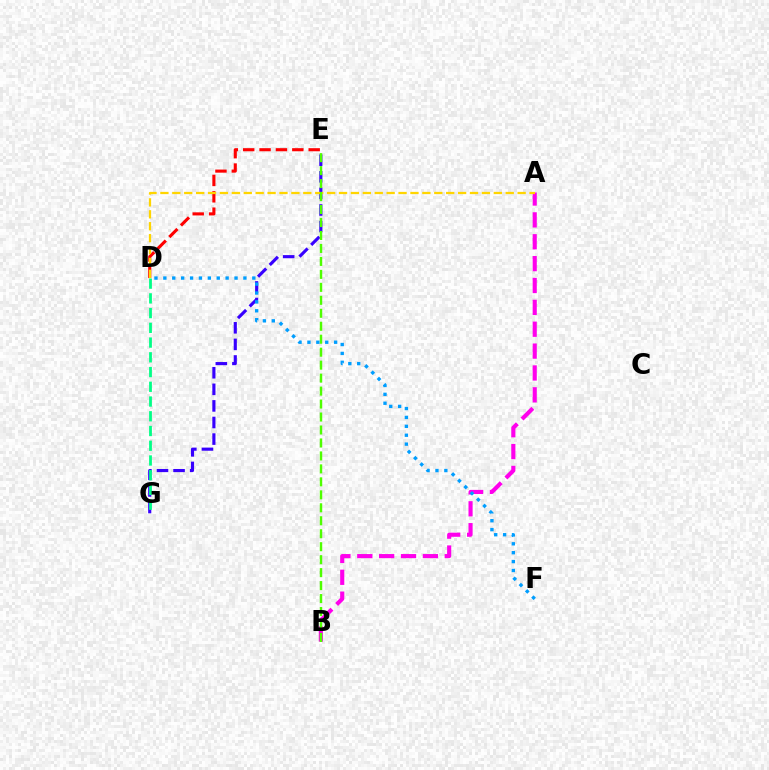{('E', 'G'): [{'color': '#3700ff', 'line_style': 'dashed', 'thickness': 2.25}], ('D', 'E'): [{'color': '#ff0000', 'line_style': 'dashed', 'thickness': 2.22}], ('A', 'B'): [{'color': '#ff00ed', 'line_style': 'dashed', 'thickness': 2.97}], ('D', 'G'): [{'color': '#00ff86', 'line_style': 'dashed', 'thickness': 2.0}], ('A', 'D'): [{'color': '#ffd500', 'line_style': 'dashed', 'thickness': 1.62}], ('B', 'E'): [{'color': '#4fff00', 'line_style': 'dashed', 'thickness': 1.76}], ('D', 'F'): [{'color': '#009eff', 'line_style': 'dotted', 'thickness': 2.42}]}